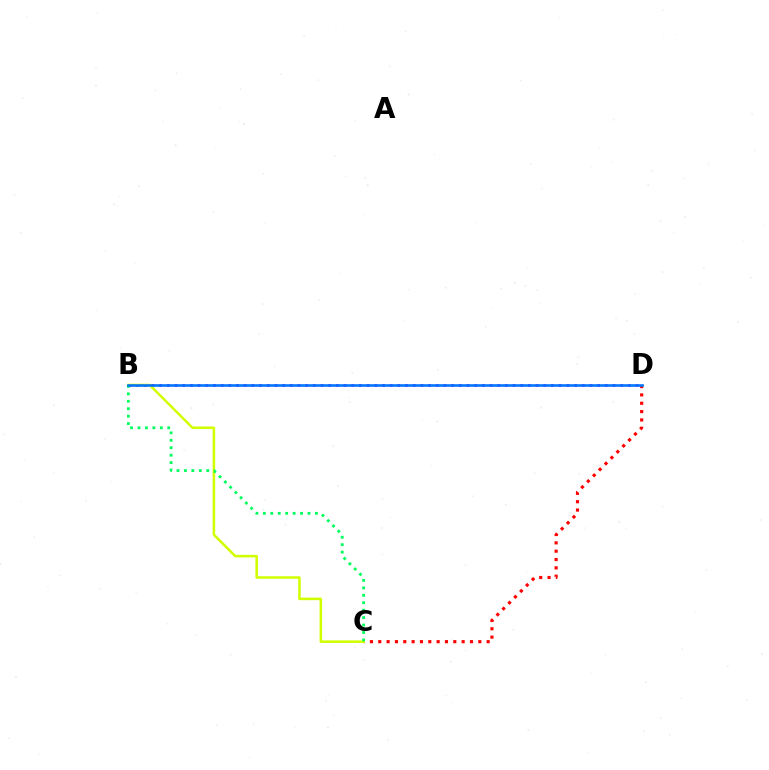{('C', 'D'): [{'color': '#ff0000', 'line_style': 'dotted', 'thickness': 2.26}], ('B', 'D'): [{'color': '#b900ff', 'line_style': 'dotted', 'thickness': 2.09}, {'color': '#0074ff', 'line_style': 'solid', 'thickness': 1.87}], ('B', 'C'): [{'color': '#d1ff00', 'line_style': 'solid', 'thickness': 1.84}, {'color': '#00ff5c', 'line_style': 'dotted', 'thickness': 2.02}]}